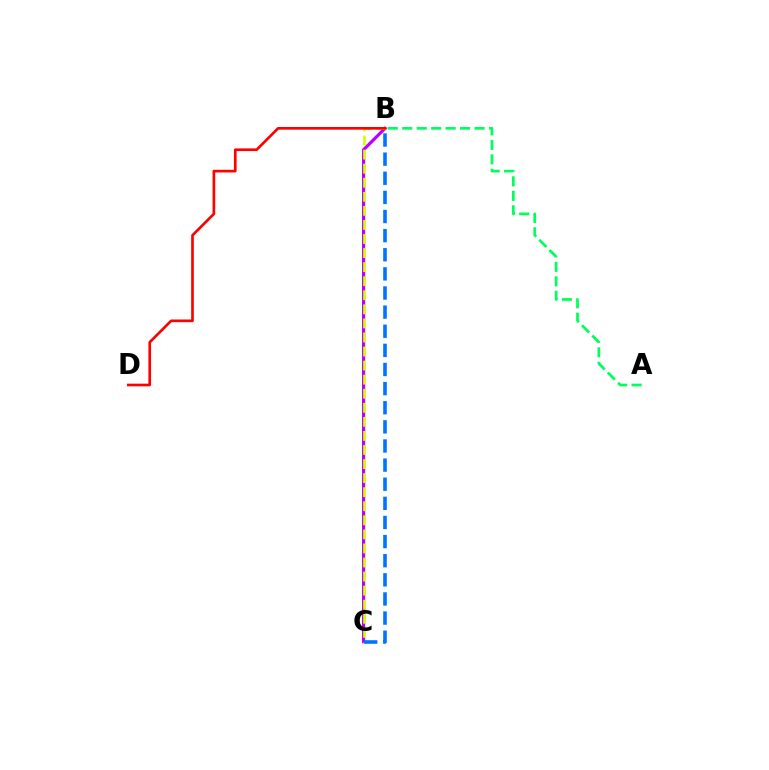{('B', 'C'): [{'color': '#b900ff', 'line_style': 'solid', 'thickness': 2.29}, {'color': '#d1ff00', 'line_style': 'dashed', 'thickness': 1.91}, {'color': '#0074ff', 'line_style': 'dashed', 'thickness': 2.6}], ('A', 'B'): [{'color': '#00ff5c', 'line_style': 'dashed', 'thickness': 1.97}], ('B', 'D'): [{'color': '#ff0000', 'line_style': 'solid', 'thickness': 1.92}]}